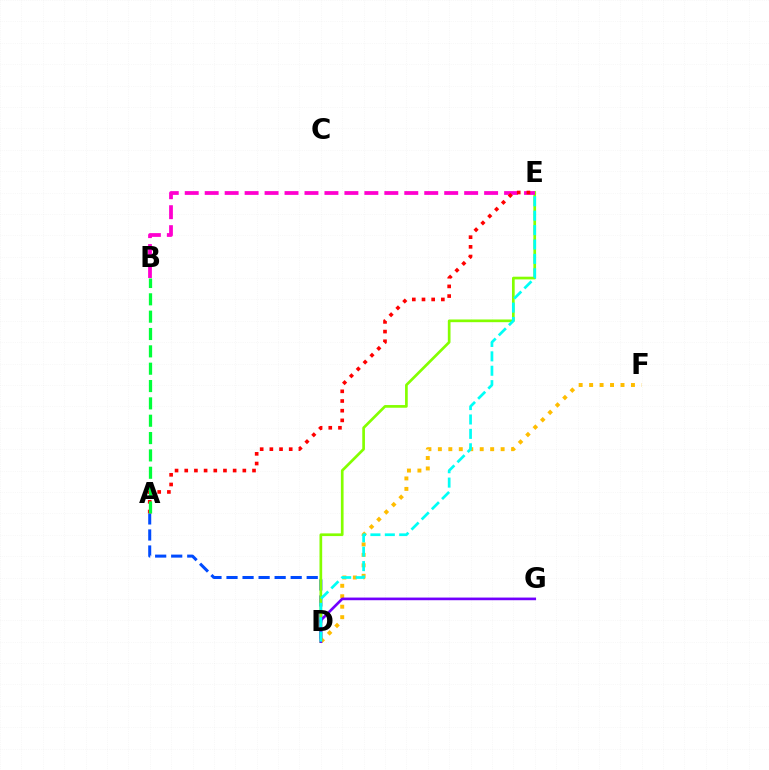{('A', 'D'): [{'color': '#004bff', 'line_style': 'dashed', 'thickness': 2.18}], ('D', 'E'): [{'color': '#84ff00', 'line_style': 'solid', 'thickness': 1.94}, {'color': '#00fff6', 'line_style': 'dashed', 'thickness': 1.96}], ('D', 'F'): [{'color': '#ffbd00', 'line_style': 'dotted', 'thickness': 2.84}], ('D', 'G'): [{'color': '#7200ff', 'line_style': 'solid', 'thickness': 1.92}], ('B', 'E'): [{'color': '#ff00cf', 'line_style': 'dashed', 'thickness': 2.71}], ('A', 'E'): [{'color': '#ff0000', 'line_style': 'dotted', 'thickness': 2.63}], ('A', 'B'): [{'color': '#00ff39', 'line_style': 'dashed', 'thickness': 2.36}]}